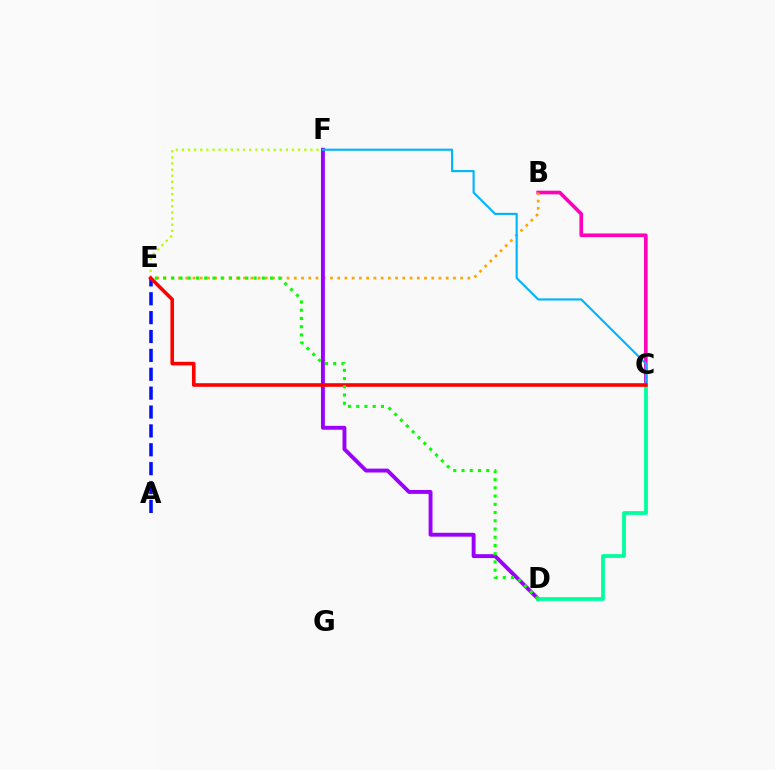{('E', 'F'): [{'color': '#b3ff00', 'line_style': 'dotted', 'thickness': 1.66}], ('B', 'C'): [{'color': '#ff00bd', 'line_style': 'solid', 'thickness': 2.62}], ('B', 'E'): [{'color': '#ffa500', 'line_style': 'dotted', 'thickness': 1.97}], ('D', 'F'): [{'color': '#9b00ff', 'line_style': 'solid', 'thickness': 2.8}], ('C', 'D'): [{'color': '#00ff9d', 'line_style': 'solid', 'thickness': 2.72}], ('C', 'F'): [{'color': '#00b5ff', 'line_style': 'solid', 'thickness': 1.54}], ('A', 'E'): [{'color': '#0010ff', 'line_style': 'dashed', 'thickness': 2.56}], ('C', 'E'): [{'color': '#ff0000', 'line_style': 'solid', 'thickness': 2.59}], ('D', 'E'): [{'color': '#08ff00', 'line_style': 'dotted', 'thickness': 2.24}]}